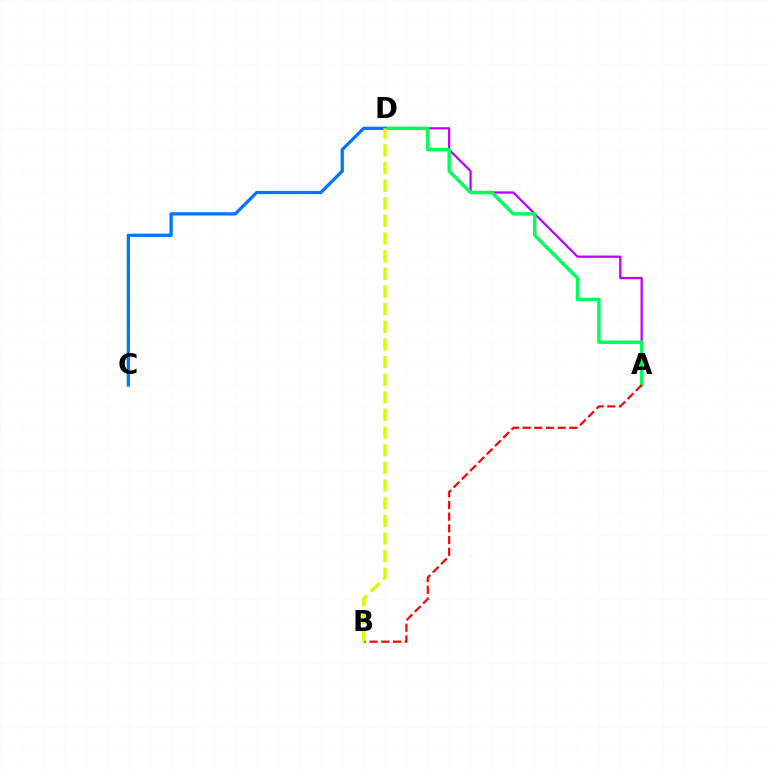{('A', 'D'): [{'color': '#b900ff', 'line_style': 'solid', 'thickness': 1.62}, {'color': '#00ff5c', 'line_style': 'solid', 'thickness': 2.48}], ('C', 'D'): [{'color': '#0074ff', 'line_style': 'solid', 'thickness': 2.34}], ('A', 'B'): [{'color': '#ff0000', 'line_style': 'dashed', 'thickness': 1.59}], ('B', 'D'): [{'color': '#d1ff00', 'line_style': 'dashed', 'thickness': 2.4}]}